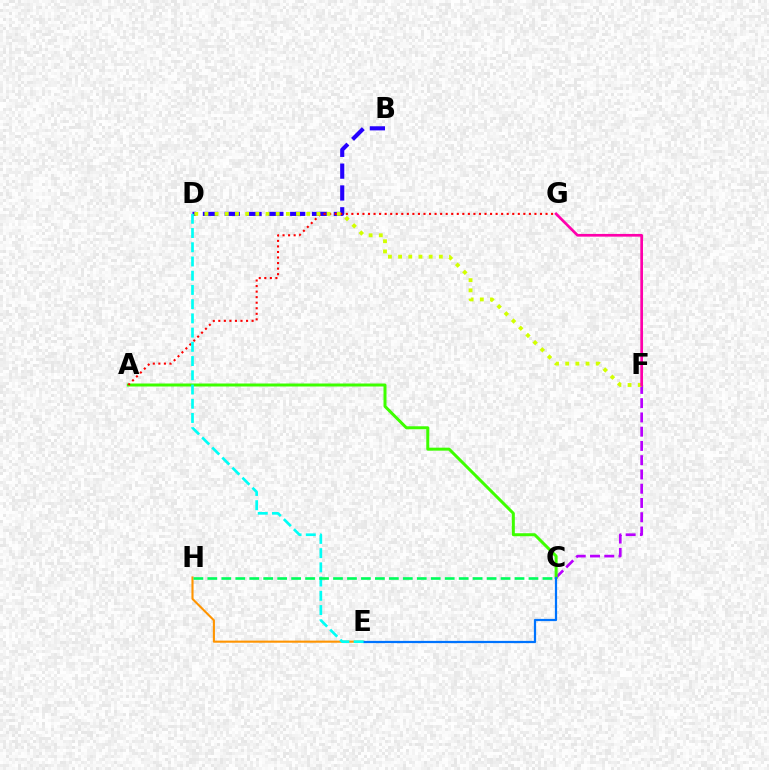{('E', 'H'): [{'color': '#ff9400', 'line_style': 'solid', 'thickness': 1.52}], ('B', 'D'): [{'color': '#2500ff', 'line_style': 'dashed', 'thickness': 2.96}], ('C', 'F'): [{'color': '#b900ff', 'line_style': 'dashed', 'thickness': 1.94}], ('A', 'C'): [{'color': '#3dff00', 'line_style': 'solid', 'thickness': 2.16}], ('A', 'G'): [{'color': '#ff0000', 'line_style': 'dotted', 'thickness': 1.51}], ('D', 'F'): [{'color': '#d1ff00', 'line_style': 'dotted', 'thickness': 2.77}], ('F', 'G'): [{'color': '#ff00ac', 'line_style': 'solid', 'thickness': 1.95}], ('C', 'E'): [{'color': '#0074ff', 'line_style': 'solid', 'thickness': 1.61}], ('D', 'E'): [{'color': '#00fff6', 'line_style': 'dashed', 'thickness': 1.93}], ('C', 'H'): [{'color': '#00ff5c', 'line_style': 'dashed', 'thickness': 1.9}]}